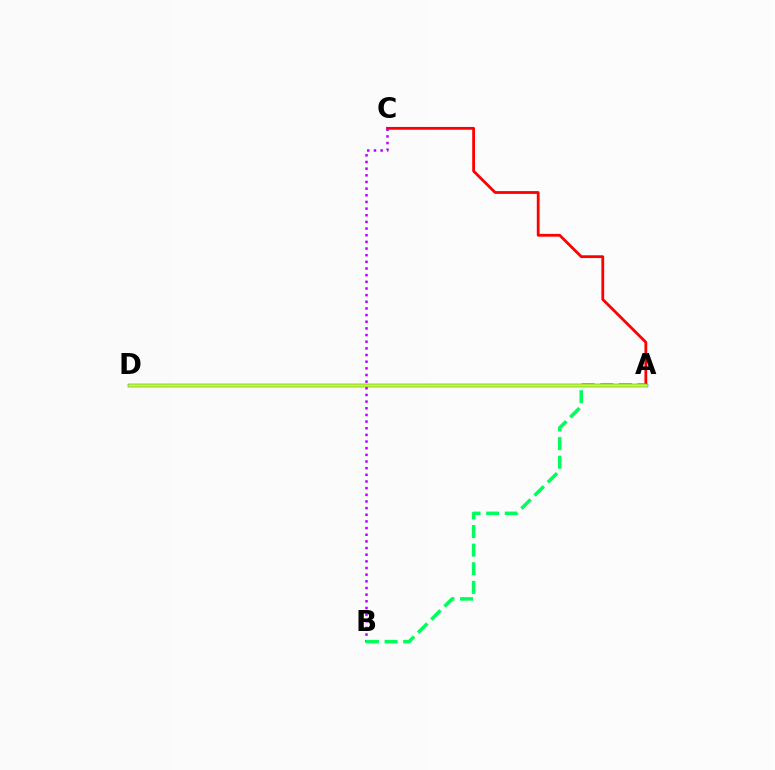{('A', 'C'): [{'color': '#ff0000', 'line_style': 'solid', 'thickness': 2.01}], ('B', 'C'): [{'color': '#b900ff', 'line_style': 'dotted', 'thickness': 1.81}], ('A', 'B'): [{'color': '#00ff5c', 'line_style': 'dashed', 'thickness': 2.53}], ('A', 'D'): [{'color': '#0074ff', 'line_style': 'solid', 'thickness': 2.51}, {'color': '#d1ff00', 'line_style': 'solid', 'thickness': 1.89}]}